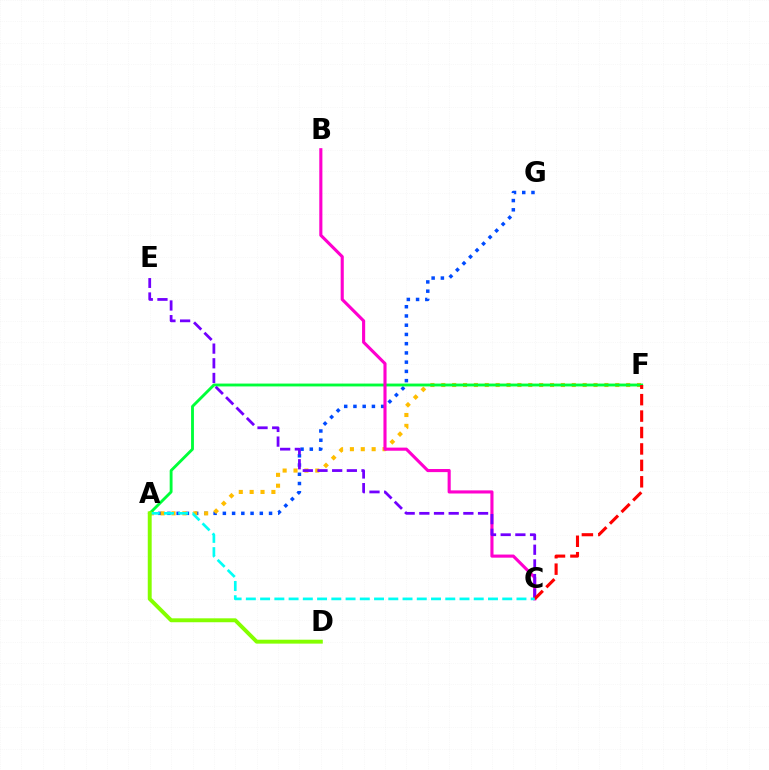{('A', 'G'): [{'color': '#004bff', 'line_style': 'dotted', 'thickness': 2.51}], ('A', 'F'): [{'color': '#ffbd00', 'line_style': 'dotted', 'thickness': 2.95}, {'color': '#00ff39', 'line_style': 'solid', 'thickness': 2.06}], ('B', 'C'): [{'color': '#ff00cf', 'line_style': 'solid', 'thickness': 2.24}], ('C', 'E'): [{'color': '#7200ff', 'line_style': 'dashed', 'thickness': 1.99}], ('C', 'F'): [{'color': '#ff0000', 'line_style': 'dashed', 'thickness': 2.23}], ('A', 'C'): [{'color': '#00fff6', 'line_style': 'dashed', 'thickness': 1.93}], ('A', 'D'): [{'color': '#84ff00', 'line_style': 'solid', 'thickness': 2.82}]}